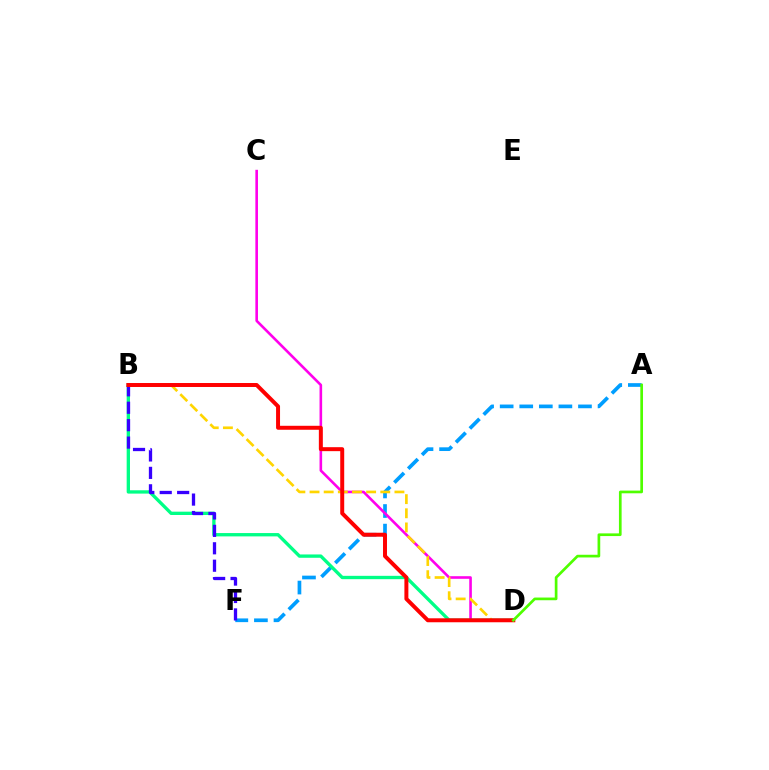{('A', 'F'): [{'color': '#009eff', 'line_style': 'dashed', 'thickness': 2.66}], ('C', 'D'): [{'color': '#ff00ed', 'line_style': 'solid', 'thickness': 1.88}], ('B', 'D'): [{'color': '#00ff86', 'line_style': 'solid', 'thickness': 2.4}, {'color': '#ffd500', 'line_style': 'dashed', 'thickness': 1.92}, {'color': '#ff0000', 'line_style': 'solid', 'thickness': 2.86}], ('B', 'F'): [{'color': '#3700ff', 'line_style': 'dashed', 'thickness': 2.37}], ('A', 'D'): [{'color': '#4fff00', 'line_style': 'solid', 'thickness': 1.94}]}